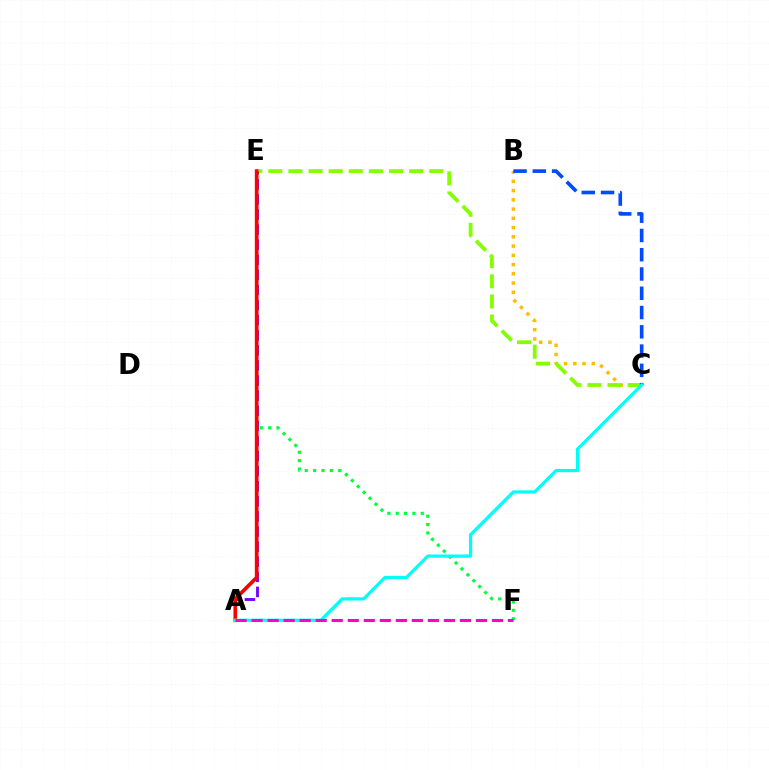{('E', 'F'): [{'color': '#00ff39', 'line_style': 'dotted', 'thickness': 2.27}], ('B', 'C'): [{'color': '#ffbd00', 'line_style': 'dotted', 'thickness': 2.51}, {'color': '#004bff', 'line_style': 'dashed', 'thickness': 2.62}], ('C', 'E'): [{'color': '#84ff00', 'line_style': 'dashed', 'thickness': 2.73}], ('A', 'E'): [{'color': '#7200ff', 'line_style': 'dashed', 'thickness': 2.05}, {'color': '#ff0000', 'line_style': 'solid', 'thickness': 2.65}], ('A', 'C'): [{'color': '#00fff6', 'line_style': 'solid', 'thickness': 2.33}], ('A', 'F'): [{'color': '#ff00cf', 'line_style': 'dashed', 'thickness': 2.18}]}